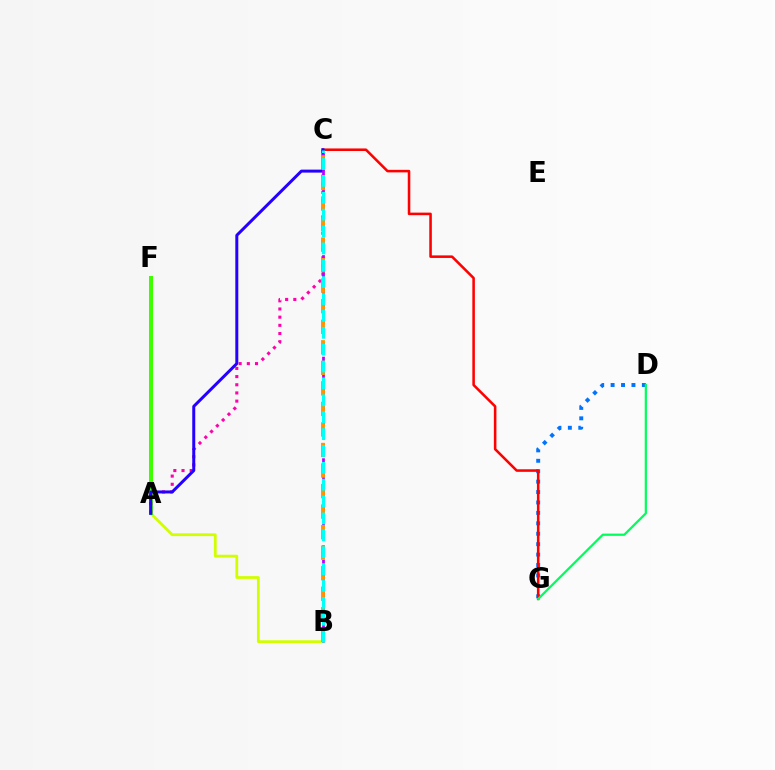{('D', 'G'): [{'color': '#0074ff', 'line_style': 'dotted', 'thickness': 2.83}, {'color': '#00ff5c', 'line_style': 'solid', 'thickness': 1.61}], ('A', 'B'): [{'color': '#d1ff00', 'line_style': 'solid', 'thickness': 2.0}], ('C', 'G'): [{'color': '#ff0000', 'line_style': 'solid', 'thickness': 1.84}], ('A', 'F'): [{'color': '#3dff00', 'line_style': 'solid', 'thickness': 2.89}], ('A', 'C'): [{'color': '#ff00ac', 'line_style': 'dotted', 'thickness': 2.22}, {'color': '#2500ff', 'line_style': 'solid', 'thickness': 2.15}], ('B', 'C'): [{'color': '#b900ff', 'line_style': 'dashed', 'thickness': 1.97}, {'color': '#ff9400', 'line_style': 'dashed', 'thickness': 2.79}, {'color': '#00fff6', 'line_style': 'dashed', 'thickness': 2.29}]}